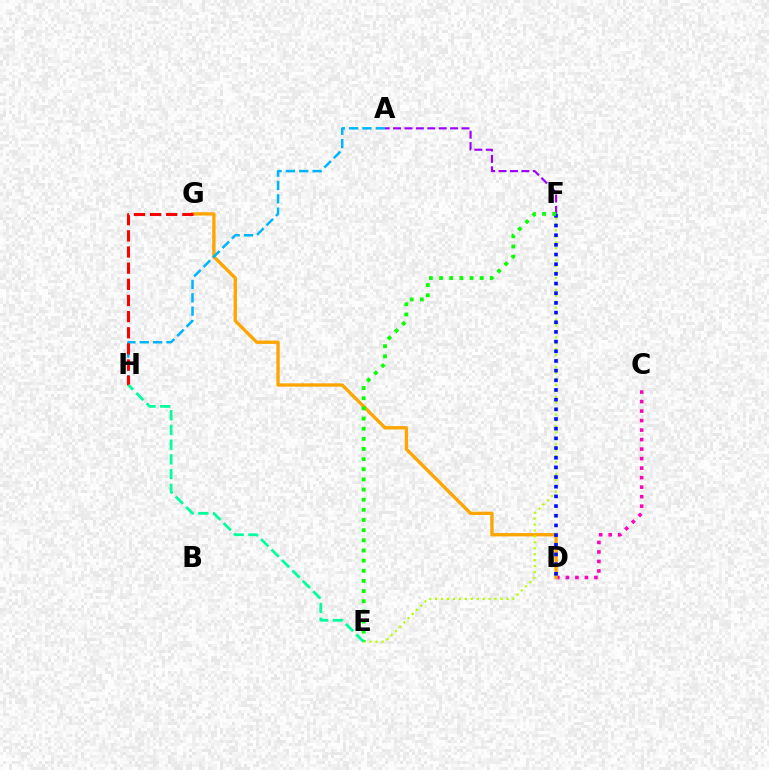{('C', 'D'): [{'color': '#ff00bd', 'line_style': 'dotted', 'thickness': 2.58}], ('D', 'G'): [{'color': '#ffa500', 'line_style': 'solid', 'thickness': 2.4}], ('E', 'F'): [{'color': '#b3ff00', 'line_style': 'dotted', 'thickness': 1.61}, {'color': '#08ff00', 'line_style': 'dotted', 'thickness': 2.76}], ('A', 'H'): [{'color': '#00b5ff', 'line_style': 'dashed', 'thickness': 1.81}], ('G', 'H'): [{'color': '#ff0000', 'line_style': 'dashed', 'thickness': 2.19}], ('A', 'F'): [{'color': '#9b00ff', 'line_style': 'dashed', 'thickness': 1.55}], ('D', 'F'): [{'color': '#0010ff', 'line_style': 'dotted', 'thickness': 2.63}], ('E', 'H'): [{'color': '#00ff9d', 'line_style': 'dashed', 'thickness': 2.0}]}